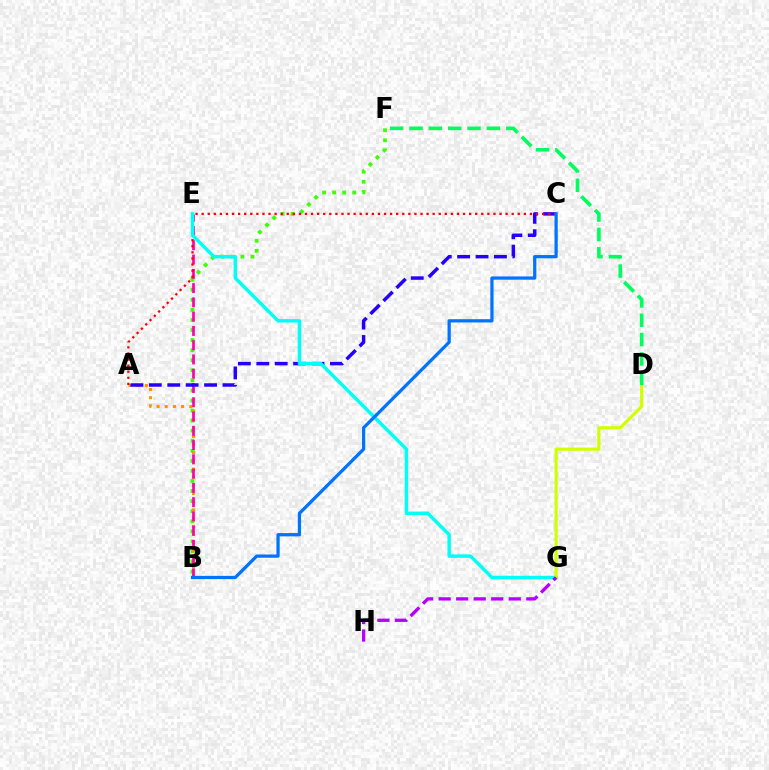{('B', 'F'): [{'color': '#3dff00', 'line_style': 'dotted', 'thickness': 2.73}], ('A', 'B'): [{'color': '#ff9400', 'line_style': 'dotted', 'thickness': 2.22}], ('B', 'E'): [{'color': '#ff00ac', 'line_style': 'dashed', 'thickness': 1.94}], ('A', 'C'): [{'color': '#2500ff', 'line_style': 'dashed', 'thickness': 2.5}, {'color': '#ff0000', 'line_style': 'dotted', 'thickness': 1.65}], ('E', 'G'): [{'color': '#00fff6', 'line_style': 'solid', 'thickness': 2.47}], ('D', 'G'): [{'color': '#d1ff00', 'line_style': 'solid', 'thickness': 2.27}], ('D', 'F'): [{'color': '#00ff5c', 'line_style': 'dashed', 'thickness': 2.63}], ('G', 'H'): [{'color': '#b900ff', 'line_style': 'dashed', 'thickness': 2.38}], ('B', 'C'): [{'color': '#0074ff', 'line_style': 'solid', 'thickness': 2.34}]}